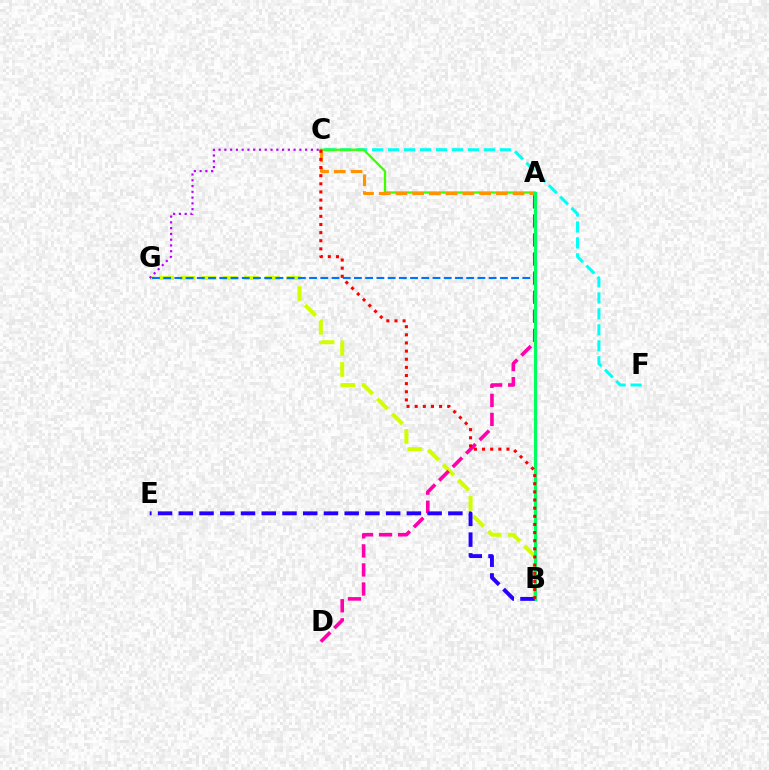{('C', 'F'): [{'color': '#00fff6', 'line_style': 'dashed', 'thickness': 2.17}], ('B', 'G'): [{'color': '#d1ff00', 'line_style': 'dashed', 'thickness': 2.88}], ('A', 'C'): [{'color': '#3dff00', 'line_style': 'solid', 'thickness': 1.65}, {'color': '#ff9400', 'line_style': 'dashed', 'thickness': 2.27}], ('A', 'G'): [{'color': '#0074ff', 'line_style': 'dashed', 'thickness': 1.52}], ('A', 'D'): [{'color': '#ff00ac', 'line_style': 'dashed', 'thickness': 2.59}], ('C', 'G'): [{'color': '#b900ff', 'line_style': 'dotted', 'thickness': 1.57}], ('A', 'B'): [{'color': '#00ff5c', 'line_style': 'solid', 'thickness': 2.23}], ('B', 'E'): [{'color': '#2500ff', 'line_style': 'dashed', 'thickness': 2.82}], ('B', 'C'): [{'color': '#ff0000', 'line_style': 'dotted', 'thickness': 2.21}]}